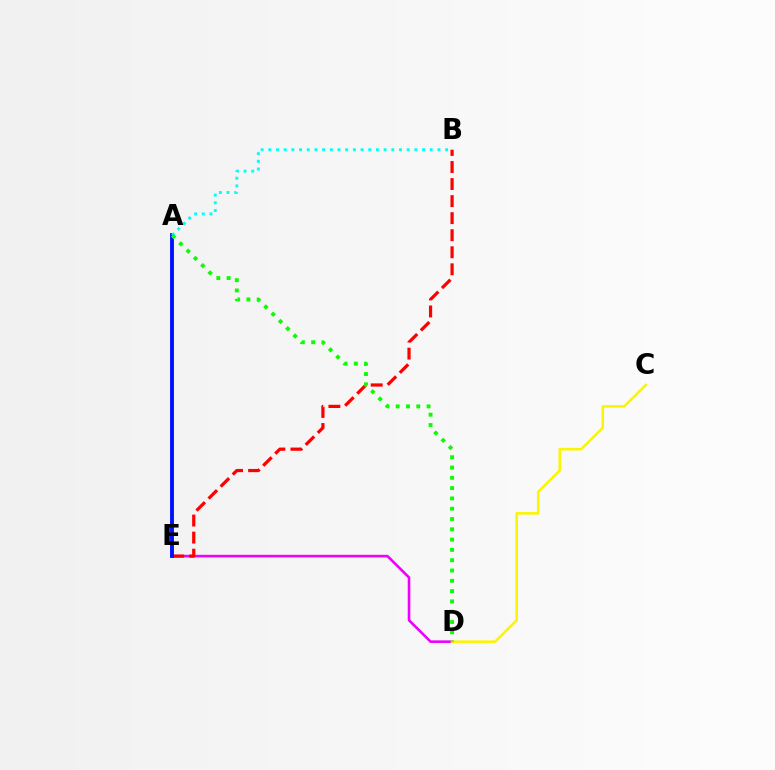{('D', 'E'): [{'color': '#ee00ff', 'line_style': 'solid', 'thickness': 1.87}], ('C', 'D'): [{'color': '#fcf500', 'line_style': 'solid', 'thickness': 1.84}], ('B', 'E'): [{'color': '#ff0000', 'line_style': 'dashed', 'thickness': 2.32}], ('A', 'E'): [{'color': '#0010ff', 'line_style': 'solid', 'thickness': 2.79}], ('A', 'B'): [{'color': '#00fff6', 'line_style': 'dotted', 'thickness': 2.09}], ('A', 'D'): [{'color': '#08ff00', 'line_style': 'dotted', 'thickness': 2.8}]}